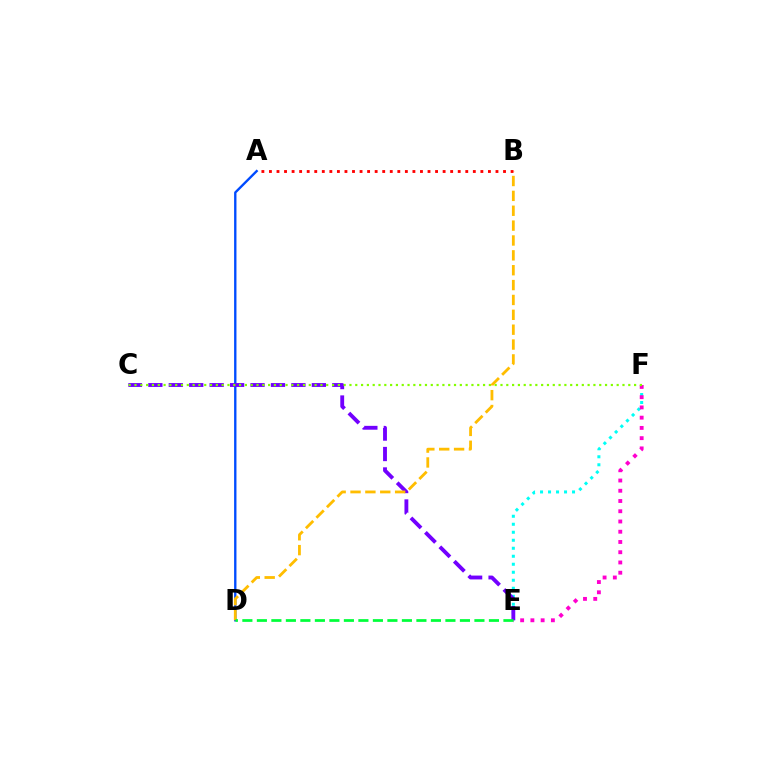{('A', 'D'): [{'color': '#004bff', 'line_style': 'solid', 'thickness': 1.7}], ('E', 'F'): [{'color': '#00fff6', 'line_style': 'dotted', 'thickness': 2.17}, {'color': '#ff00cf', 'line_style': 'dotted', 'thickness': 2.78}], ('C', 'E'): [{'color': '#7200ff', 'line_style': 'dashed', 'thickness': 2.78}], ('C', 'F'): [{'color': '#84ff00', 'line_style': 'dotted', 'thickness': 1.58}], ('B', 'D'): [{'color': '#ffbd00', 'line_style': 'dashed', 'thickness': 2.02}], ('A', 'B'): [{'color': '#ff0000', 'line_style': 'dotted', 'thickness': 2.05}], ('D', 'E'): [{'color': '#00ff39', 'line_style': 'dashed', 'thickness': 1.97}]}